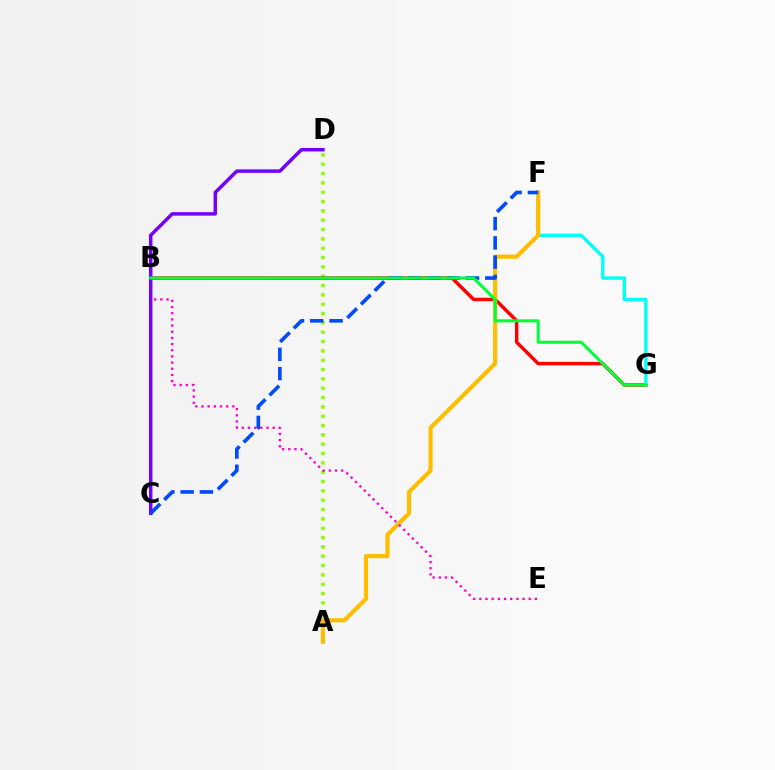{('A', 'D'): [{'color': '#84ff00', 'line_style': 'dotted', 'thickness': 2.54}], ('B', 'G'): [{'color': '#ff0000', 'line_style': 'solid', 'thickness': 2.48}, {'color': '#00ff39', 'line_style': 'solid', 'thickness': 2.17}], ('F', 'G'): [{'color': '#00fff6', 'line_style': 'solid', 'thickness': 2.4}], ('A', 'F'): [{'color': '#ffbd00', 'line_style': 'solid', 'thickness': 3.0}], ('B', 'E'): [{'color': '#ff00cf', 'line_style': 'dotted', 'thickness': 1.68}], ('C', 'D'): [{'color': '#7200ff', 'line_style': 'solid', 'thickness': 2.5}], ('C', 'F'): [{'color': '#004bff', 'line_style': 'dashed', 'thickness': 2.62}]}